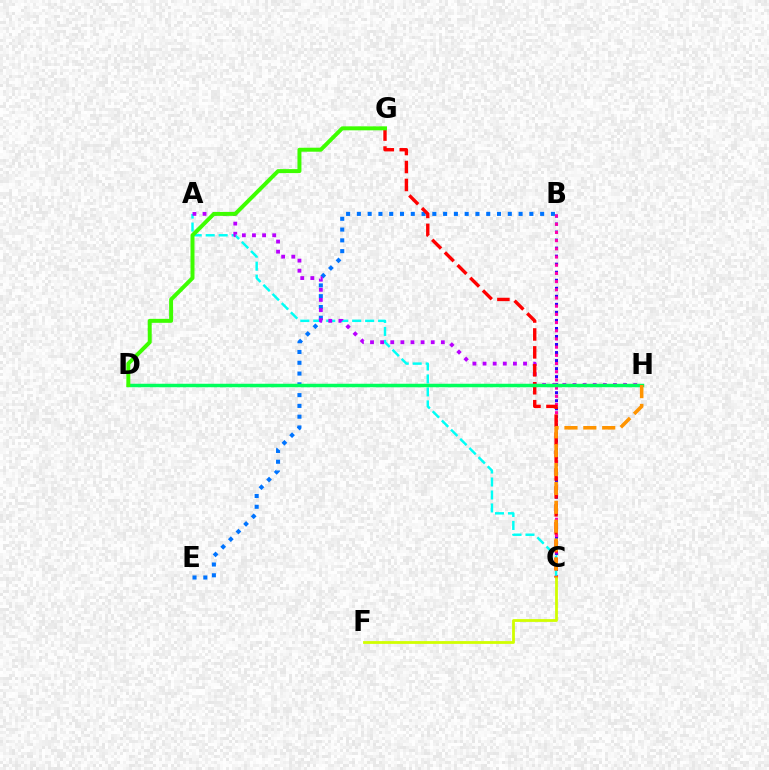{('B', 'C'): [{'color': '#2500ff', 'line_style': 'dotted', 'thickness': 2.18}, {'color': '#ff00ac', 'line_style': 'dotted', 'thickness': 2.23}], ('A', 'C'): [{'color': '#00fff6', 'line_style': 'dashed', 'thickness': 1.76}], ('B', 'E'): [{'color': '#0074ff', 'line_style': 'dotted', 'thickness': 2.93}], ('A', 'H'): [{'color': '#b900ff', 'line_style': 'dotted', 'thickness': 2.75}], ('C', 'G'): [{'color': '#ff0000', 'line_style': 'dashed', 'thickness': 2.44}], ('C', 'F'): [{'color': '#d1ff00', 'line_style': 'solid', 'thickness': 2.01}], ('D', 'H'): [{'color': '#00ff5c', 'line_style': 'solid', 'thickness': 2.51}], ('D', 'G'): [{'color': '#3dff00', 'line_style': 'solid', 'thickness': 2.86}], ('C', 'H'): [{'color': '#ff9400', 'line_style': 'dashed', 'thickness': 2.56}]}